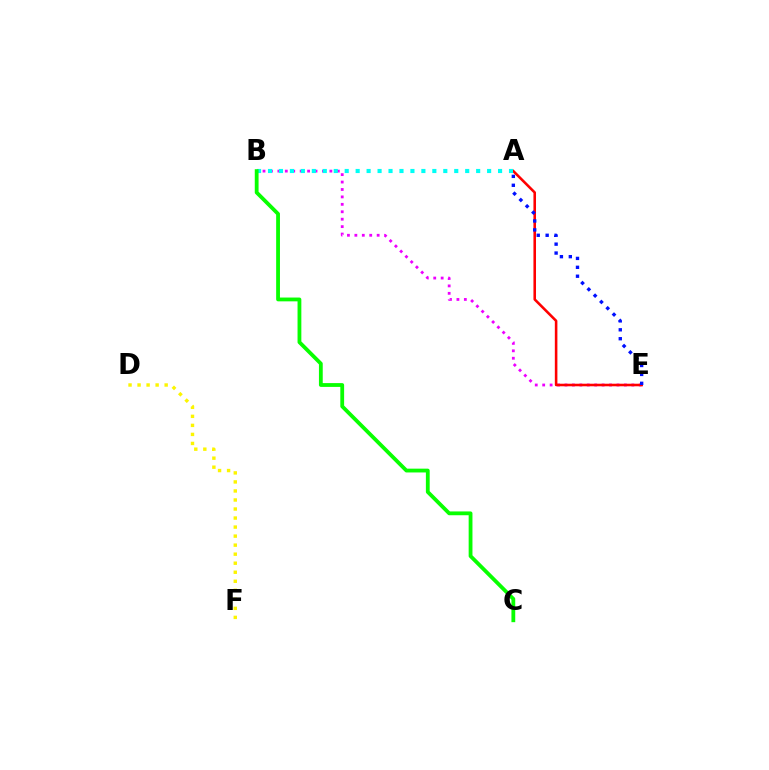{('B', 'E'): [{'color': '#ee00ff', 'line_style': 'dotted', 'thickness': 2.02}], ('D', 'F'): [{'color': '#fcf500', 'line_style': 'dotted', 'thickness': 2.45}], ('A', 'E'): [{'color': '#ff0000', 'line_style': 'solid', 'thickness': 1.85}, {'color': '#0010ff', 'line_style': 'dotted', 'thickness': 2.42}], ('A', 'B'): [{'color': '#00fff6', 'line_style': 'dotted', 'thickness': 2.98}], ('B', 'C'): [{'color': '#08ff00', 'line_style': 'solid', 'thickness': 2.74}]}